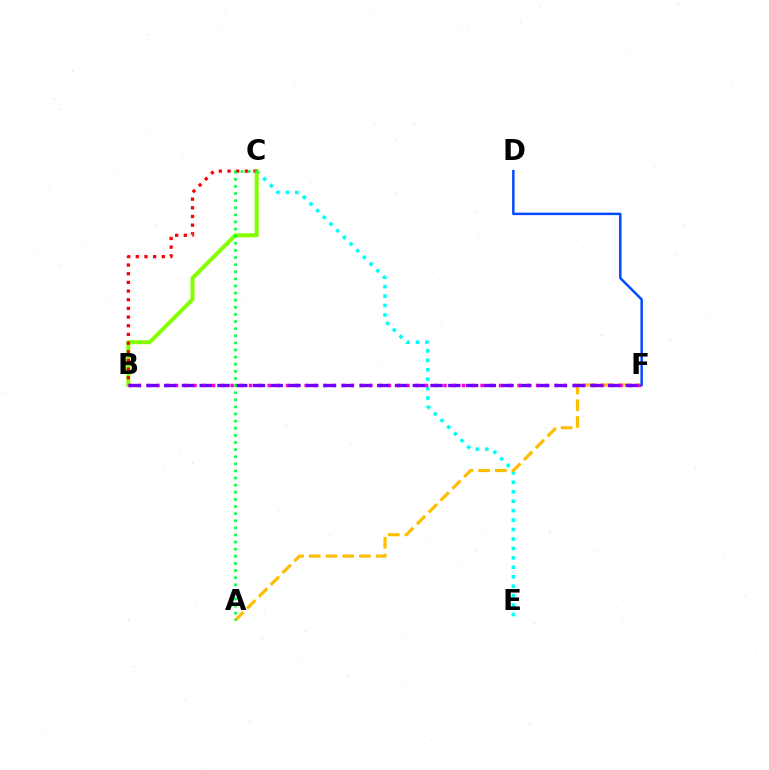{('C', 'E'): [{'color': '#00fff6', 'line_style': 'dotted', 'thickness': 2.57}], ('B', 'C'): [{'color': '#84ff00', 'line_style': 'solid', 'thickness': 2.87}, {'color': '#ff0000', 'line_style': 'dotted', 'thickness': 2.36}], ('A', 'F'): [{'color': '#ffbd00', 'line_style': 'dashed', 'thickness': 2.27}], ('B', 'F'): [{'color': '#ff00cf', 'line_style': 'dotted', 'thickness': 2.52}, {'color': '#7200ff', 'line_style': 'dashed', 'thickness': 2.41}], ('D', 'F'): [{'color': '#004bff', 'line_style': 'solid', 'thickness': 1.78}], ('A', 'C'): [{'color': '#00ff39', 'line_style': 'dotted', 'thickness': 1.93}]}